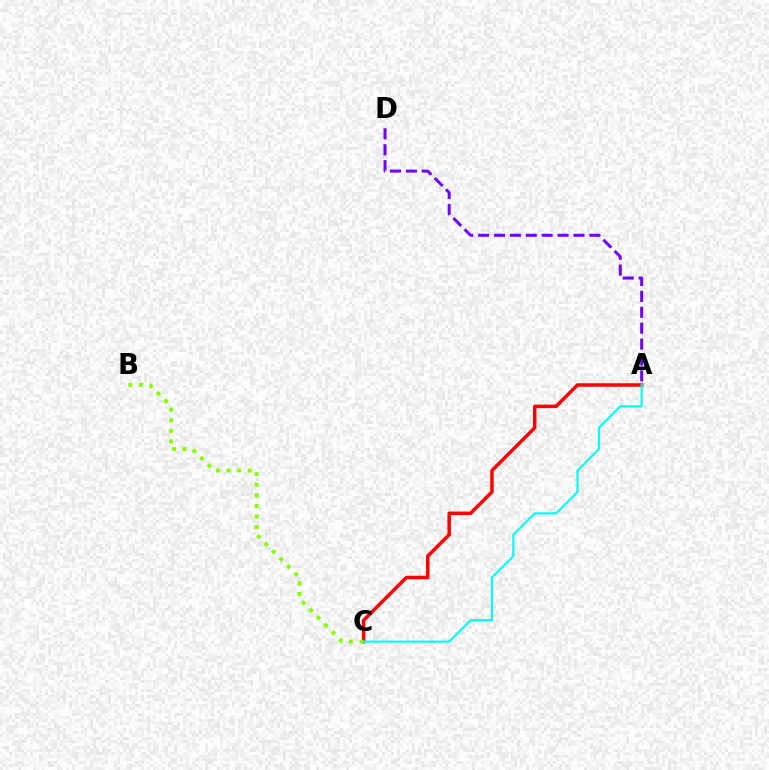{('A', 'C'): [{'color': '#ff0000', 'line_style': 'solid', 'thickness': 2.52}, {'color': '#00fff6', 'line_style': 'solid', 'thickness': 1.53}], ('A', 'D'): [{'color': '#7200ff', 'line_style': 'dashed', 'thickness': 2.16}], ('B', 'C'): [{'color': '#84ff00', 'line_style': 'dotted', 'thickness': 2.87}]}